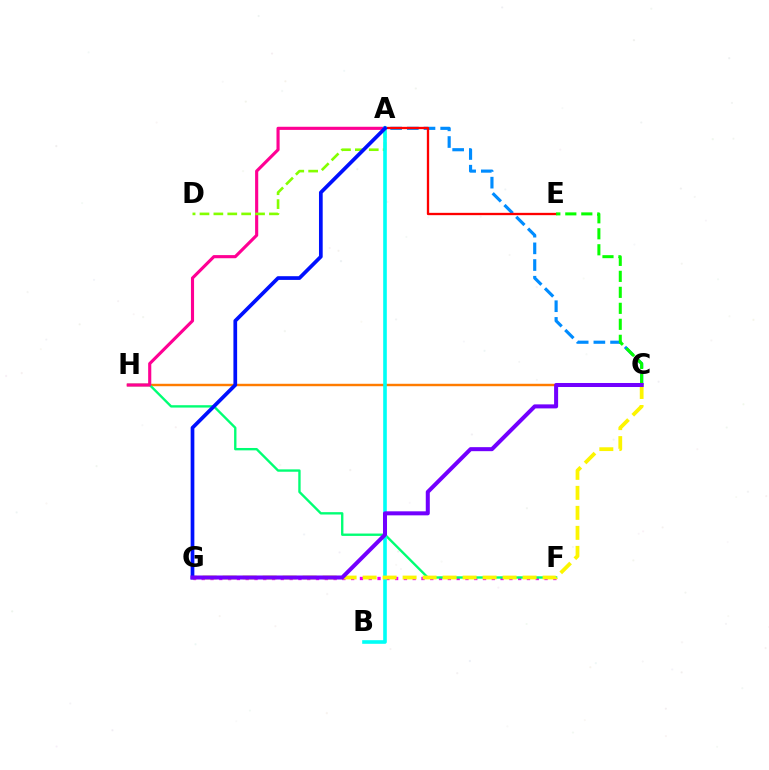{('F', 'G'): [{'color': '#ee00ff', 'line_style': 'dotted', 'thickness': 2.39}], ('C', 'H'): [{'color': '#ff7c00', 'line_style': 'solid', 'thickness': 1.75}], ('F', 'H'): [{'color': '#00ff74', 'line_style': 'solid', 'thickness': 1.7}], ('A', 'C'): [{'color': '#008cff', 'line_style': 'dashed', 'thickness': 2.27}], ('A', 'E'): [{'color': '#ff0000', 'line_style': 'solid', 'thickness': 1.67}], ('C', 'E'): [{'color': '#08ff00', 'line_style': 'dashed', 'thickness': 2.17}], ('A', 'H'): [{'color': '#ff0094', 'line_style': 'solid', 'thickness': 2.25}], ('A', 'D'): [{'color': '#84ff00', 'line_style': 'dashed', 'thickness': 1.89}], ('A', 'B'): [{'color': '#00fff6', 'line_style': 'solid', 'thickness': 2.61}], ('C', 'G'): [{'color': '#fcf500', 'line_style': 'dashed', 'thickness': 2.72}, {'color': '#7200ff', 'line_style': 'solid', 'thickness': 2.89}], ('A', 'G'): [{'color': '#0010ff', 'line_style': 'solid', 'thickness': 2.67}]}